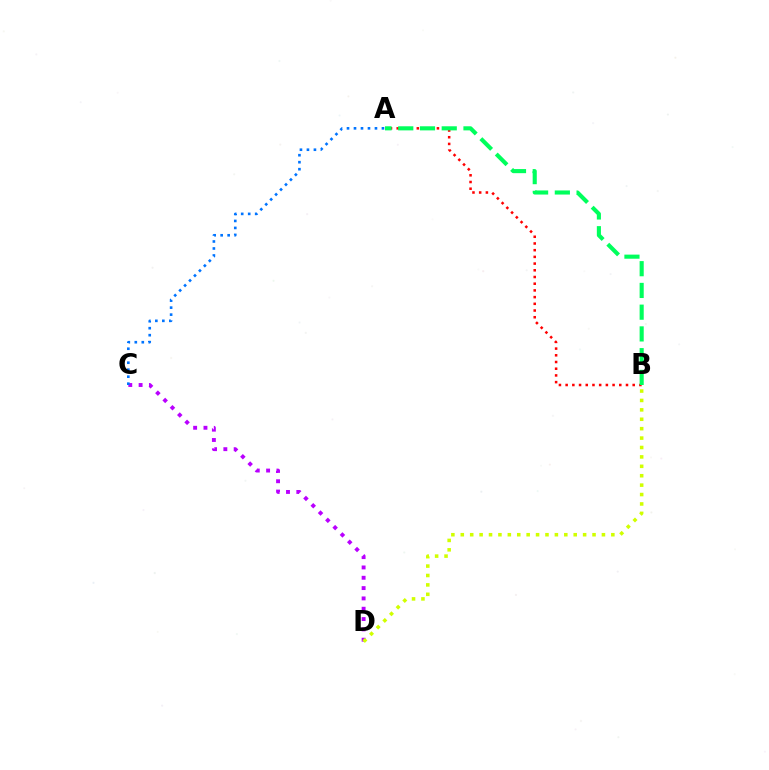{('C', 'D'): [{'color': '#b900ff', 'line_style': 'dotted', 'thickness': 2.8}], ('A', 'C'): [{'color': '#0074ff', 'line_style': 'dotted', 'thickness': 1.9}], ('A', 'B'): [{'color': '#ff0000', 'line_style': 'dotted', 'thickness': 1.82}, {'color': '#00ff5c', 'line_style': 'dashed', 'thickness': 2.95}], ('B', 'D'): [{'color': '#d1ff00', 'line_style': 'dotted', 'thickness': 2.56}]}